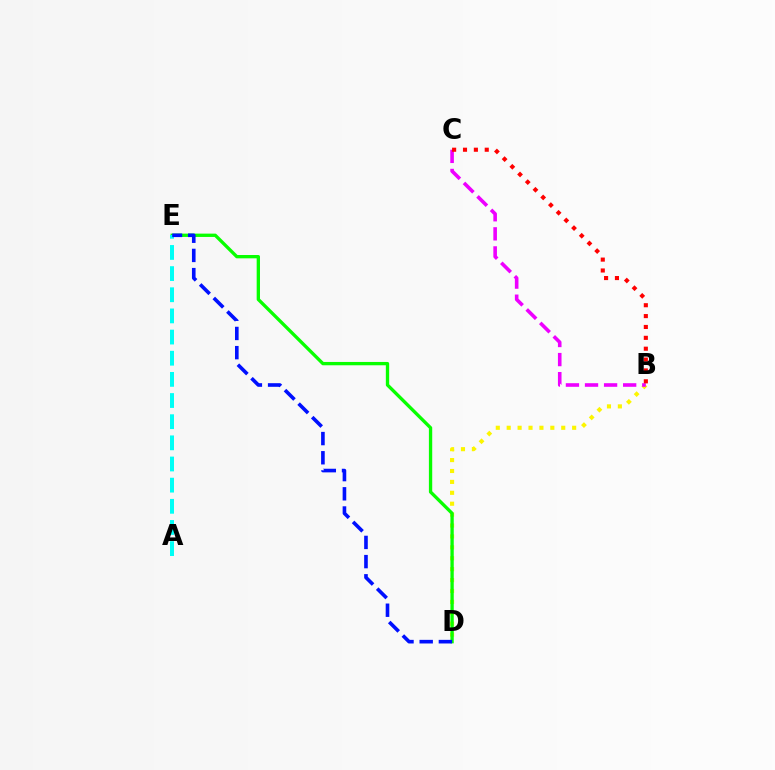{('B', 'D'): [{'color': '#fcf500', 'line_style': 'dotted', 'thickness': 2.96}], ('B', 'C'): [{'color': '#ee00ff', 'line_style': 'dashed', 'thickness': 2.59}, {'color': '#ff0000', 'line_style': 'dotted', 'thickness': 2.95}], ('D', 'E'): [{'color': '#08ff00', 'line_style': 'solid', 'thickness': 2.39}, {'color': '#0010ff', 'line_style': 'dashed', 'thickness': 2.61}], ('A', 'E'): [{'color': '#00fff6', 'line_style': 'dashed', 'thickness': 2.87}]}